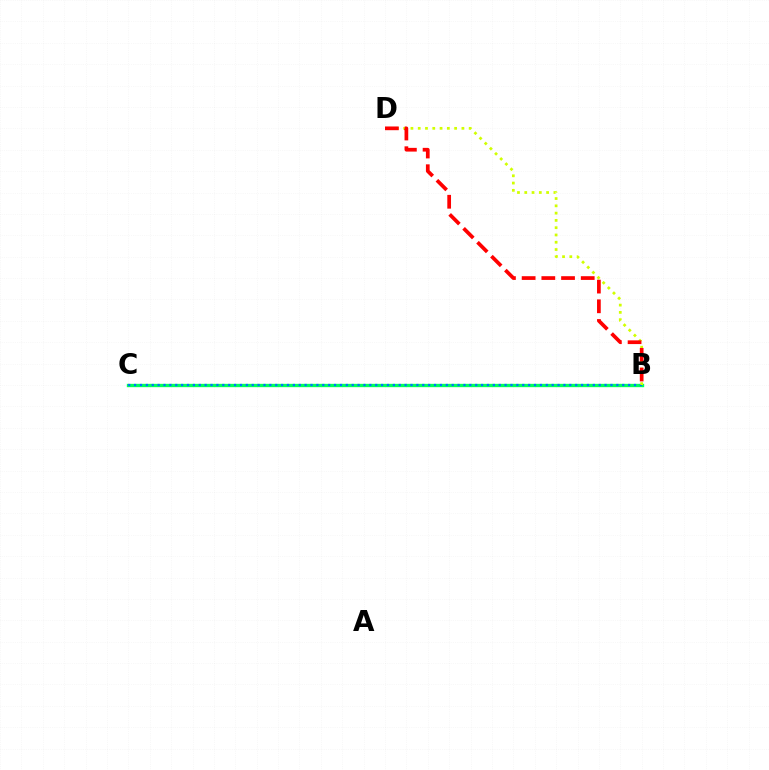{('B', 'C'): [{'color': '#b900ff', 'line_style': 'dashed', 'thickness': 2.15}, {'color': '#00ff5c', 'line_style': 'solid', 'thickness': 2.41}, {'color': '#0074ff', 'line_style': 'dotted', 'thickness': 1.6}], ('B', 'D'): [{'color': '#d1ff00', 'line_style': 'dotted', 'thickness': 1.98}, {'color': '#ff0000', 'line_style': 'dashed', 'thickness': 2.68}]}